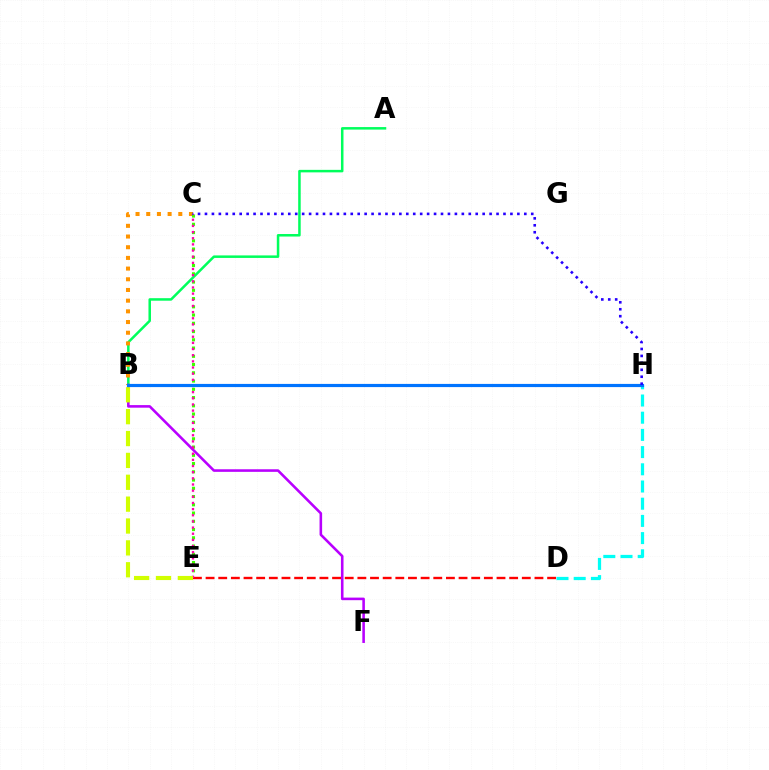{('A', 'B'): [{'color': '#00ff5c', 'line_style': 'solid', 'thickness': 1.81}], ('D', 'H'): [{'color': '#00fff6', 'line_style': 'dashed', 'thickness': 2.34}], ('B', 'C'): [{'color': '#ff9400', 'line_style': 'dotted', 'thickness': 2.9}], ('C', 'E'): [{'color': '#3dff00', 'line_style': 'dotted', 'thickness': 2.24}, {'color': '#ff00ac', 'line_style': 'dotted', 'thickness': 1.67}], ('B', 'F'): [{'color': '#b900ff', 'line_style': 'solid', 'thickness': 1.86}], ('D', 'E'): [{'color': '#ff0000', 'line_style': 'dashed', 'thickness': 1.72}], ('B', 'H'): [{'color': '#0074ff', 'line_style': 'solid', 'thickness': 2.29}], ('C', 'H'): [{'color': '#2500ff', 'line_style': 'dotted', 'thickness': 1.89}], ('B', 'E'): [{'color': '#d1ff00', 'line_style': 'dashed', 'thickness': 2.97}]}